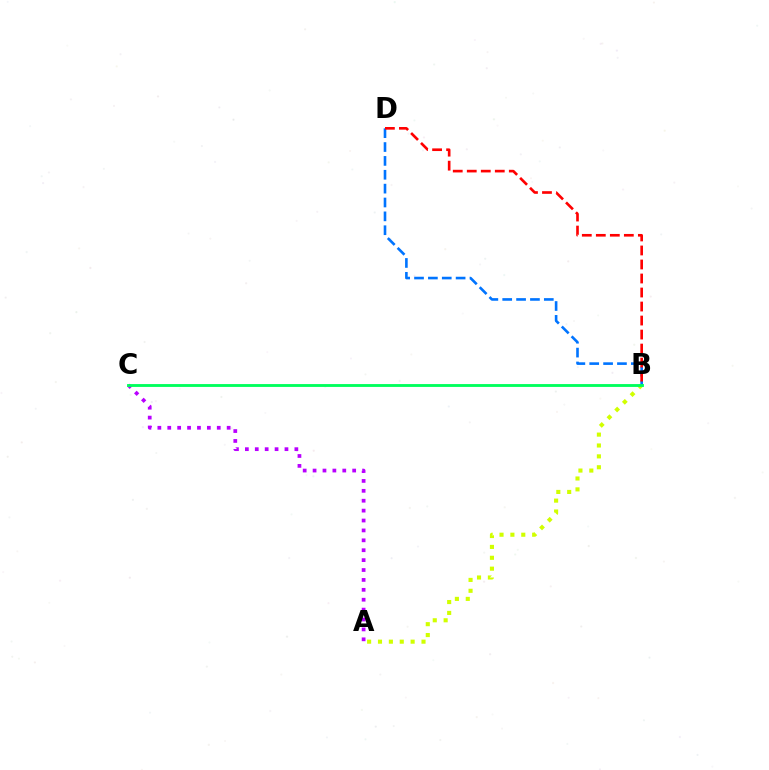{('A', 'C'): [{'color': '#b900ff', 'line_style': 'dotted', 'thickness': 2.69}], ('A', 'B'): [{'color': '#d1ff00', 'line_style': 'dotted', 'thickness': 2.96}], ('B', 'D'): [{'color': '#0074ff', 'line_style': 'dashed', 'thickness': 1.88}, {'color': '#ff0000', 'line_style': 'dashed', 'thickness': 1.9}], ('B', 'C'): [{'color': '#00ff5c', 'line_style': 'solid', 'thickness': 2.05}]}